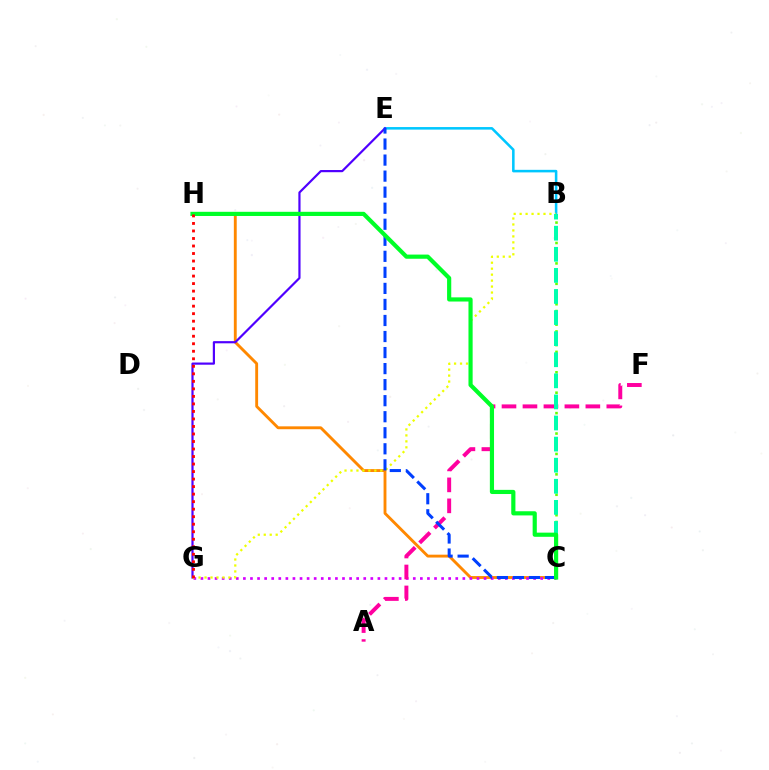{('C', 'H'): [{'color': '#ff8800', 'line_style': 'solid', 'thickness': 2.07}, {'color': '#00ff27', 'line_style': 'solid', 'thickness': 3.0}], ('B', 'E'): [{'color': '#00c7ff', 'line_style': 'solid', 'thickness': 1.83}], ('B', 'C'): [{'color': '#66ff00', 'line_style': 'dotted', 'thickness': 1.85}, {'color': '#00ffaf', 'line_style': 'dashed', 'thickness': 2.86}], ('C', 'G'): [{'color': '#d600ff', 'line_style': 'dotted', 'thickness': 1.92}], ('A', 'F'): [{'color': '#ff00a0', 'line_style': 'dashed', 'thickness': 2.85}], ('E', 'G'): [{'color': '#4f00ff', 'line_style': 'solid', 'thickness': 1.58}], ('B', 'G'): [{'color': '#eeff00', 'line_style': 'dotted', 'thickness': 1.62}], ('C', 'E'): [{'color': '#003fff', 'line_style': 'dashed', 'thickness': 2.18}], ('G', 'H'): [{'color': '#ff0000', 'line_style': 'dotted', 'thickness': 2.04}]}